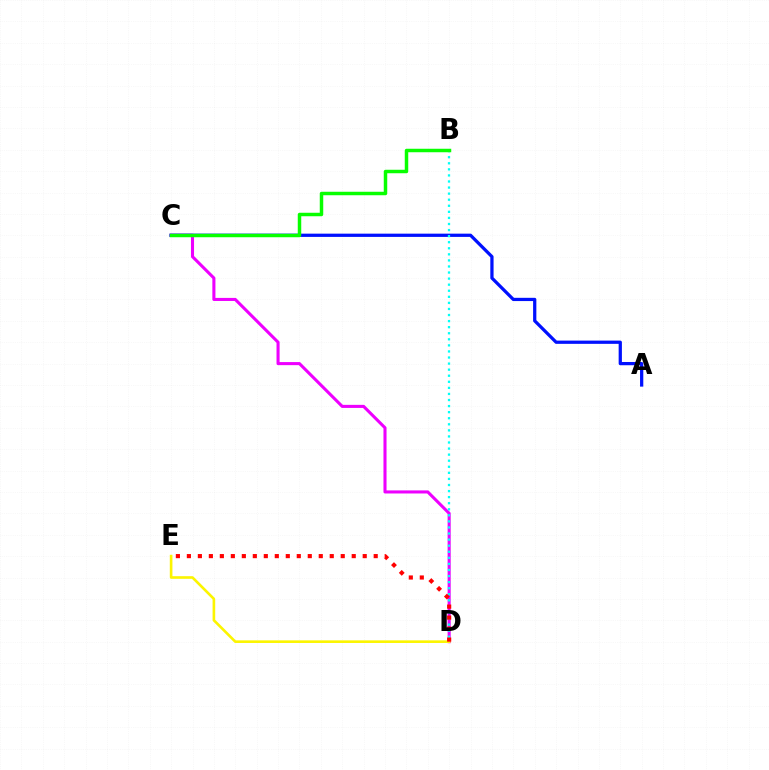{('C', 'D'): [{'color': '#ee00ff', 'line_style': 'solid', 'thickness': 2.21}], ('A', 'C'): [{'color': '#0010ff', 'line_style': 'solid', 'thickness': 2.34}], ('B', 'D'): [{'color': '#00fff6', 'line_style': 'dotted', 'thickness': 1.65}], ('D', 'E'): [{'color': '#fcf500', 'line_style': 'solid', 'thickness': 1.89}, {'color': '#ff0000', 'line_style': 'dotted', 'thickness': 2.99}], ('B', 'C'): [{'color': '#08ff00', 'line_style': 'solid', 'thickness': 2.5}]}